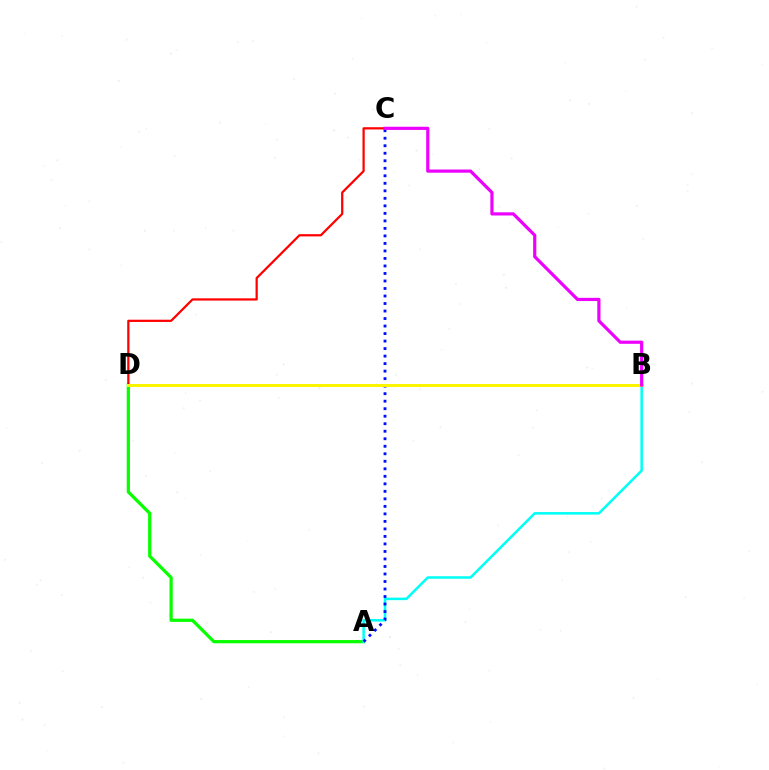{('A', 'D'): [{'color': '#08ff00', 'line_style': 'solid', 'thickness': 2.32}], ('A', 'B'): [{'color': '#00fff6', 'line_style': 'solid', 'thickness': 1.82}], ('A', 'C'): [{'color': '#0010ff', 'line_style': 'dotted', 'thickness': 2.04}], ('C', 'D'): [{'color': '#ff0000', 'line_style': 'solid', 'thickness': 1.61}], ('B', 'D'): [{'color': '#fcf500', 'line_style': 'solid', 'thickness': 2.15}], ('B', 'C'): [{'color': '#ee00ff', 'line_style': 'solid', 'thickness': 2.29}]}